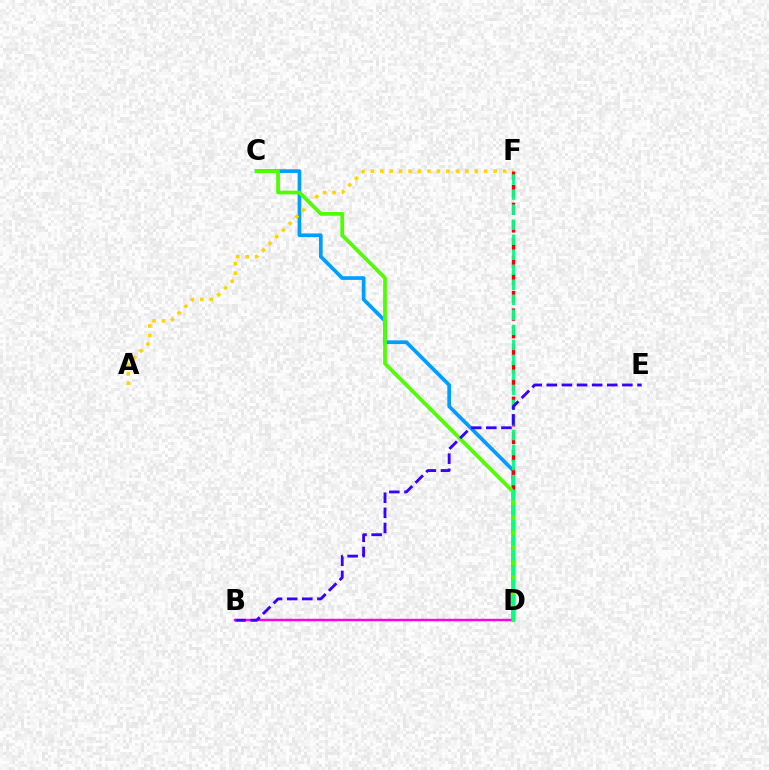{('C', 'D'): [{'color': '#009eff', 'line_style': 'solid', 'thickness': 2.65}, {'color': '#4fff00', 'line_style': 'solid', 'thickness': 2.69}], ('B', 'D'): [{'color': '#ff00ed', 'line_style': 'solid', 'thickness': 1.75}], ('A', 'F'): [{'color': '#ffd500', 'line_style': 'dotted', 'thickness': 2.57}], ('D', 'F'): [{'color': '#ff0000', 'line_style': 'dashed', 'thickness': 2.4}, {'color': '#00ff86', 'line_style': 'dashed', 'thickness': 2.04}], ('B', 'E'): [{'color': '#3700ff', 'line_style': 'dashed', 'thickness': 2.05}]}